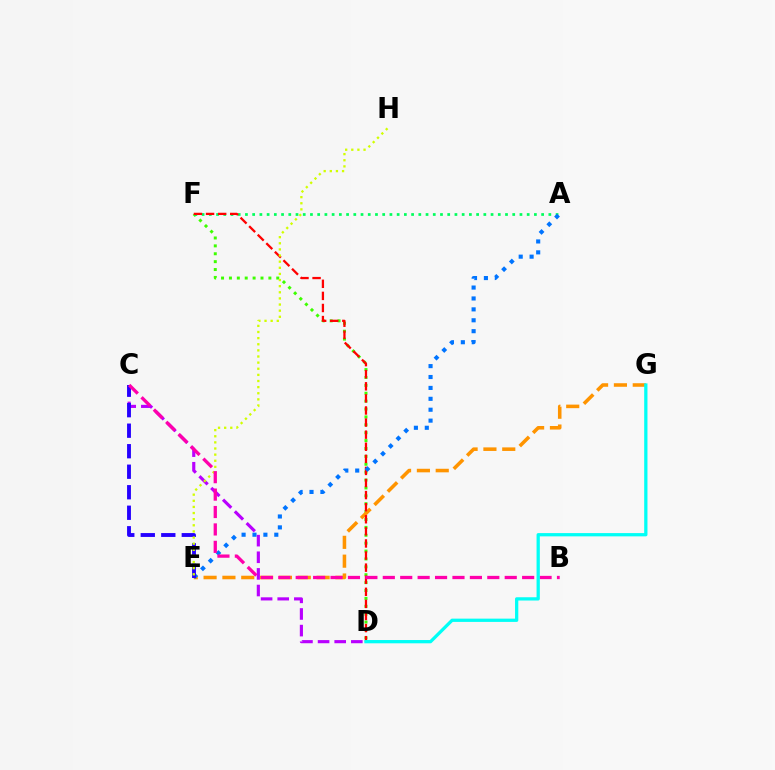{('D', 'F'): [{'color': '#3dff00', 'line_style': 'dotted', 'thickness': 2.14}, {'color': '#ff0000', 'line_style': 'dashed', 'thickness': 1.64}], ('E', 'G'): [{'color': '#ff9400', 'line_style': 'dashed', 'thickness': 2.56}], ('A', 'F'): [{'color': '#00ff5c', 'line_style': 'dotted', 'thickness': 1.96}], ('A', 'E'): [{'color': '#0074ff', 'line_style': 'dotted', 'thickness': 2.96}], ('C', 'D'): [{'color': '#b900ff', 'line_style': 'dashed', 'thickness': 2.26}], ('C', 'E'): [{'color': '#2500ff', 'line_style': 'dashed', 'thickness': 2.79}], ('E', 'H'): [{'color': '#d1ff00', 'line_style': 'dotted', 'thickness': 1.66}], ('B', 'C'): [{'color': '#ff00ac', 'line_style': 'dashed', 'thickness': 2.37}], ('D', 'G'): [{'color': '#00fff6', 'line_style': 'solid', 'thickness': 2.35}]}